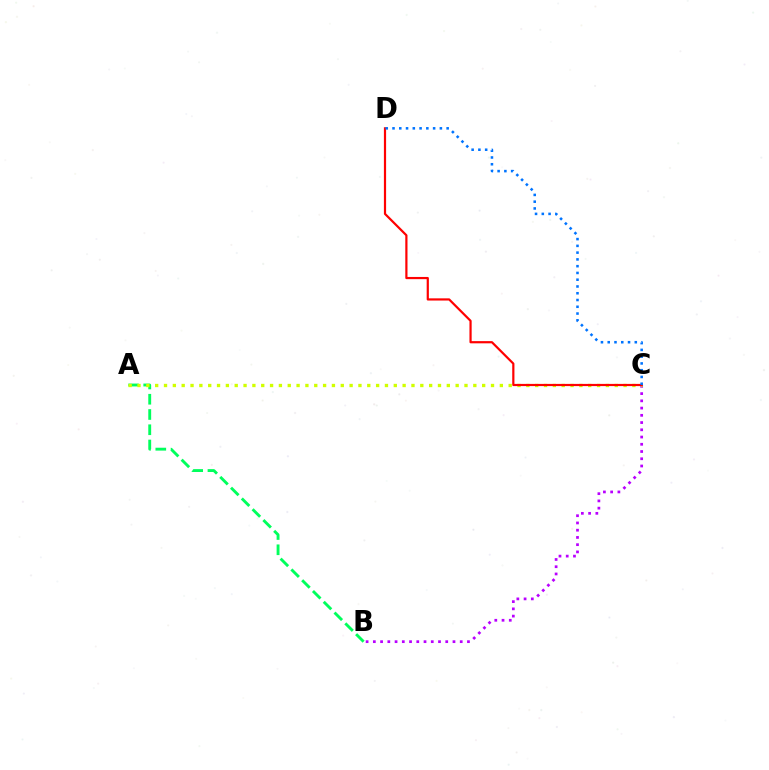{('B', 'C'): [{'color': '#b900ff', 'line_style': 'dotted', 'thickness': 1.97}], ('A', 'B'): [{'color': '#00ff5c', 'line_style': 'dashed', 'thickness': 2.07}], ('A', 'C'): [{'color': '#d1ff00', 'line_style': 'dotted', 'thickness': 2.4}], ('C', 'D'): [{'color': '#ff0000', 'line_style': 'solid', 'thickness': 1.59}, {'color': '#0074ff', 'line_style': 'dotted', 'thickness': 1.84}]}